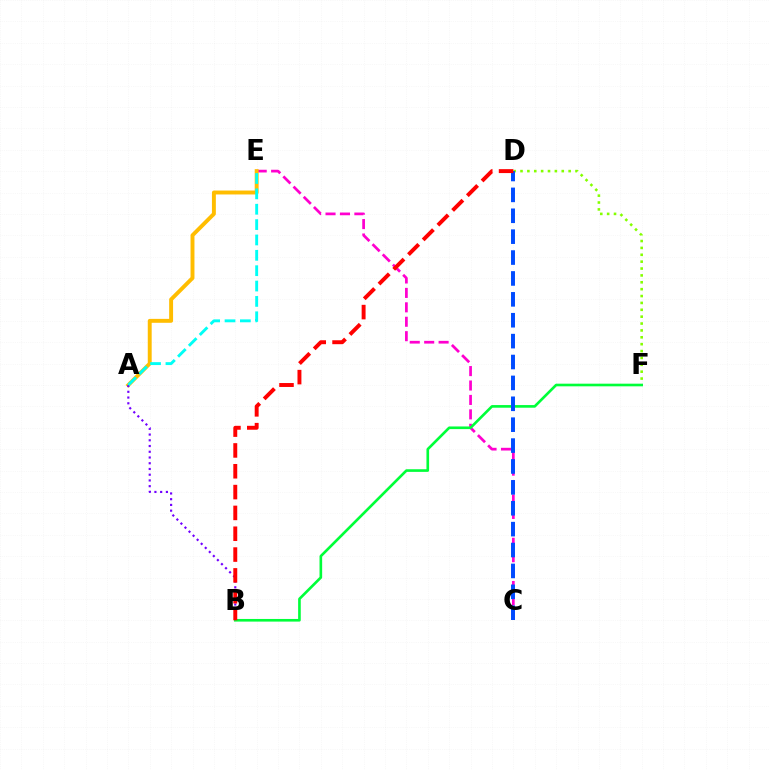{('C', 'E'): [{'color': '#ff00cf', 'line_style': 'dashed', 'thickness': 1.96}], ('D', 'F'): [{'color': '#84ff00', 'line_style': 'dotted', 'thickness': 1.87}], ('A', 'E'): [{'color': '#ffbd00', 'line_style': 'solid', 'thickness': 2.82}, {'color': '#00fff6', 'line_style': 'dashed', 'thickness': 2.09}], ('A', 'B'): [{'color': '#7200ff', 'line_style': 'dotted', 'thickness': 1.56}], ('B', 'F'): [{'color': '#00ff39', 'line_style': 'solid', 'thickness': 1.9}], ('C', 'D'): [{'color': '#004bff', 'line_style': 'dashed', 'thickness': 2.84}], ('B', 'D'): [{'color': '#ff0000', 'line_style': 'dashed', 'thickness': 2.83}]}